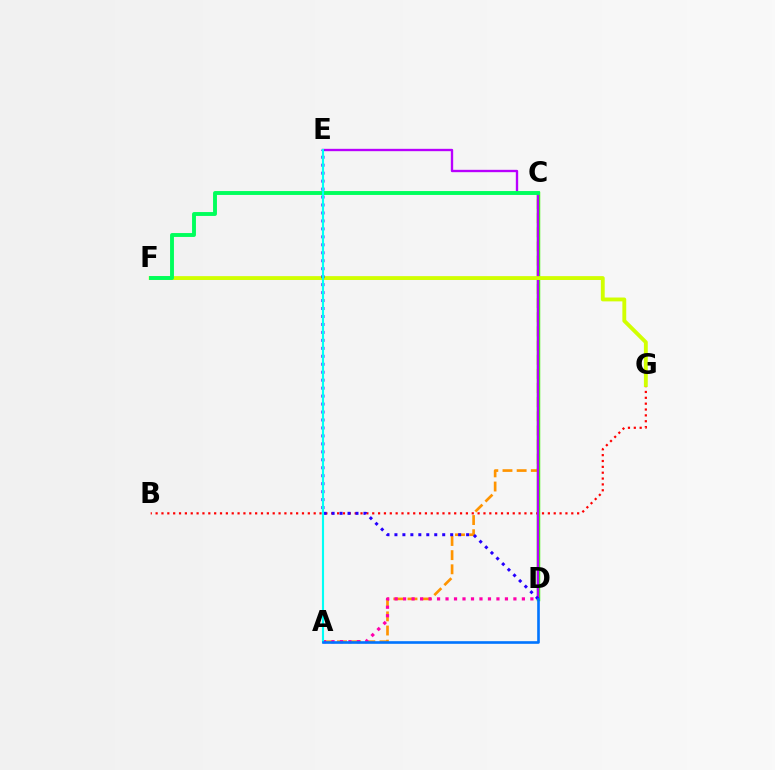{('B', 'G'): [{'color': '#ff0000', 'line_style': 'dotted', 'thickness': 1.59}], ('A', 'C'): [{'color': '#ff9400', 'line_style': 'dashed', 'thickness': 1.92}], ('C', 'D'): [{'color': '#3dff00', 'line_style': 'solid', 'thickness': 2.5}], ('D', 'E'): [{'color': '#b900ff', 'line_style': 'solid', 'thickness': 1.7}, {'color': '#2500ff', 'line_style': 'dotted', 'thickness': 2.16}], ('A', 'D'): [{'color': '#ff00ac', 'line_style': 'dotted', 'thickness': 2.31}, {'color': '#0074ff', 'line_style': 'solid', 'thickness': 1.89}], ('F', 'G'): [{'color': '#d1ff00', 'line_style': 'solid', 'thickness': 2.78}], ('C', 'F'): [{'color': '#00ff5c', 'line_style': 'solid', 'thickness': 2.8}], ('A', 'E'): [{'color': '#00fff6', 'line_style': 'solid', 'thickness': 1.52}]}